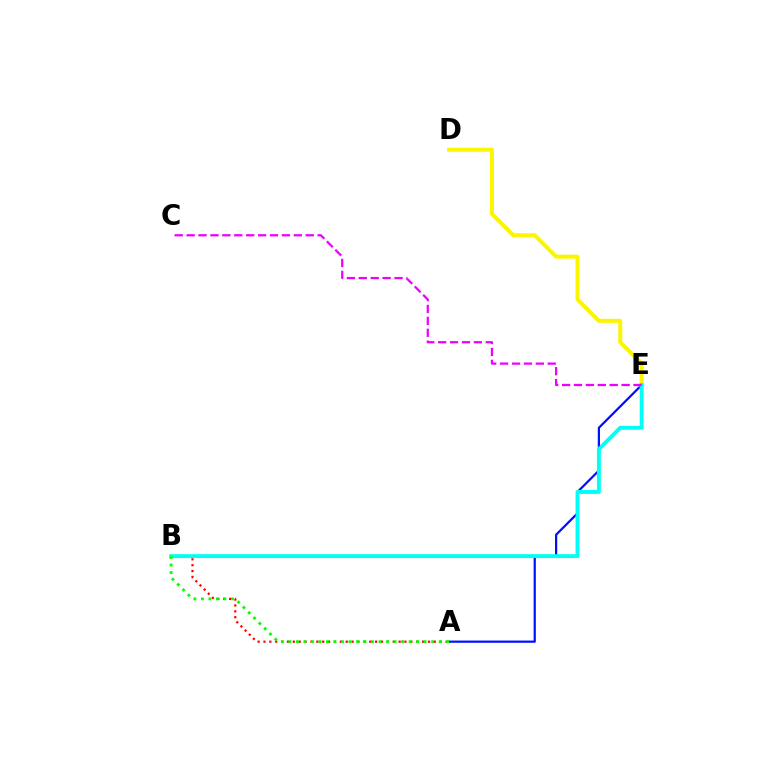{('A', 'E'): [{'color': '#0010ff', 'line_style': 'solid', 'thickness': 1.6}], ('D', 'E'): [{'color': '#fcf500', 'line_style': 'solid', 'thickness': 2.88}], ('A', 'B'): [{'color': '#ff0000', 'line_style': 'dotted', 'thickness': 1.6}, {'color': '#08ff00', 'line_style': 'dotted', 'thickness': 2.04}], ('B', 'E'): [{'color': '#00fff6', 'line_style': 'solid', 'thickness': 2.81}], ('C', 'E'): [{'color': '#ee00ff', 'line_style': 'dashed', 'thickness': 1.62}]}